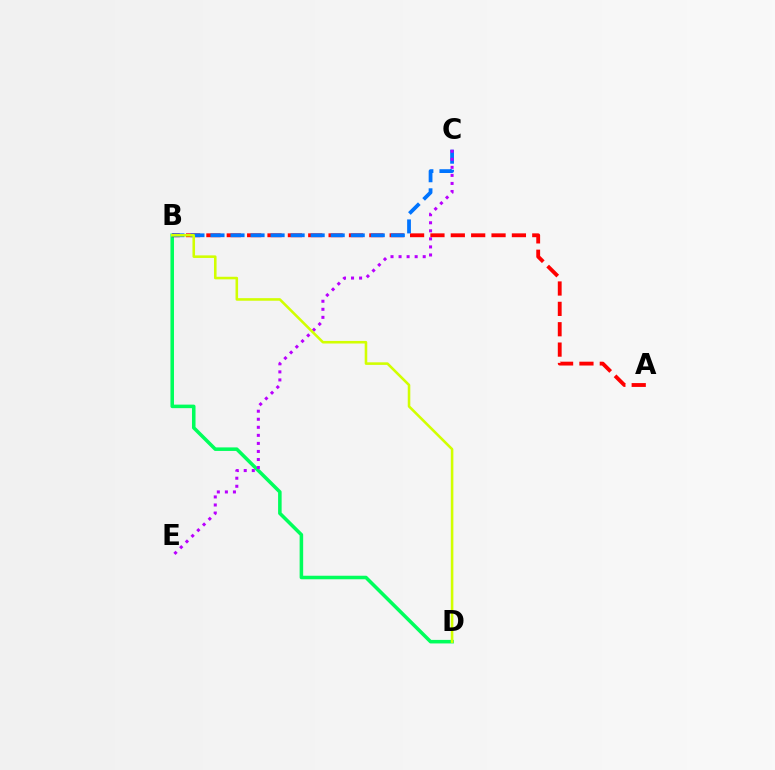{('B', 'D'): [{'color': '#00ff5c', 'line_style': 'solid', 'thickness': 2.55}, {'color': '#d1ff00', 'line_style': 'solid', 'thickness': 1.85}], ('A', 'B'): [{'color': '#ff0000', 'line_style': 'dashed', 'thickness': 2.77}], ('B', 'C'): [{'color': '#0074ff', 'line_style': 'dashed', 'thickness': 2.72}], ('C', 'E'): [{'color': '#b900ff', 'line_style': 'dotted', 'thickness': 2.19}]}